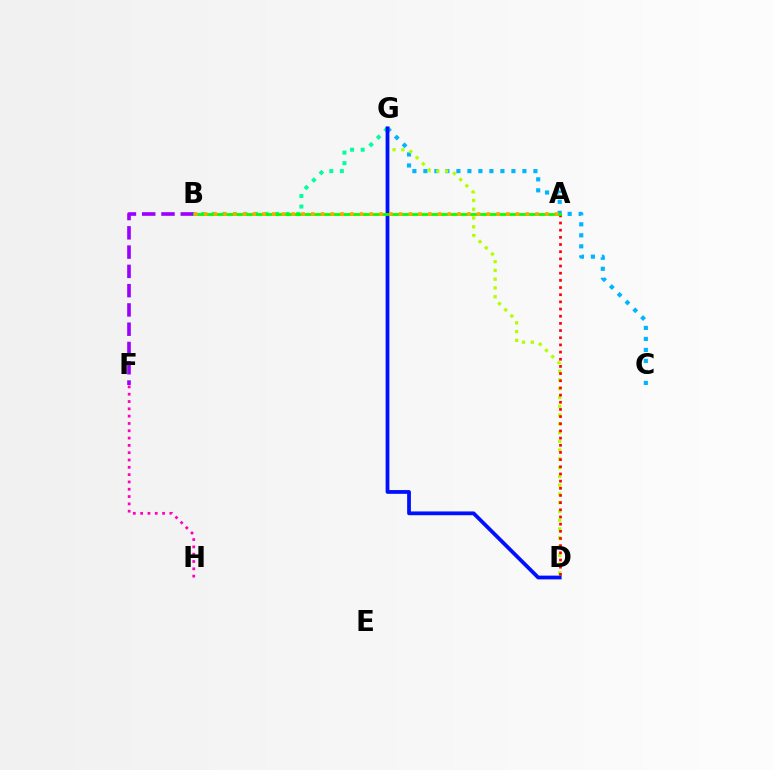{('C', 'G'): [{'color': '#00b5ff', 'line_style': 'dotted', 'thickness': 2.99}], ('F', 'H'): [{'color': '#ff00bd', 'line_style': 'dotted', 'thickness': 1.99}], ('D', 'G'): [{'color': '#b3ff00', 'line_style': 'dotted', 'thickness': 2.38}, {'color': '#0010ff', 'line_style': 'solid', 'thickness': 2.72}], ('A', 'D'): [{'color': '#ff0000', 'line_style': 'dotted', 'thickness': 1.95}], ('B', 'F'): [{'color': '#9b00ff', 'line_style': 'dashed', 'thickness': 2.62}], ('B', 'G'): [{'color': '#00ff9d', 'line_style': 'dotted', 'thickness': 2.87}], ('A', 'B'): [{'color': '#08ff00', 'line_style': 'solid', 'thickness': 2.03}, {'color': '#ffa500', 'line_style': 'dotted', 'thickness': 2.65}]}